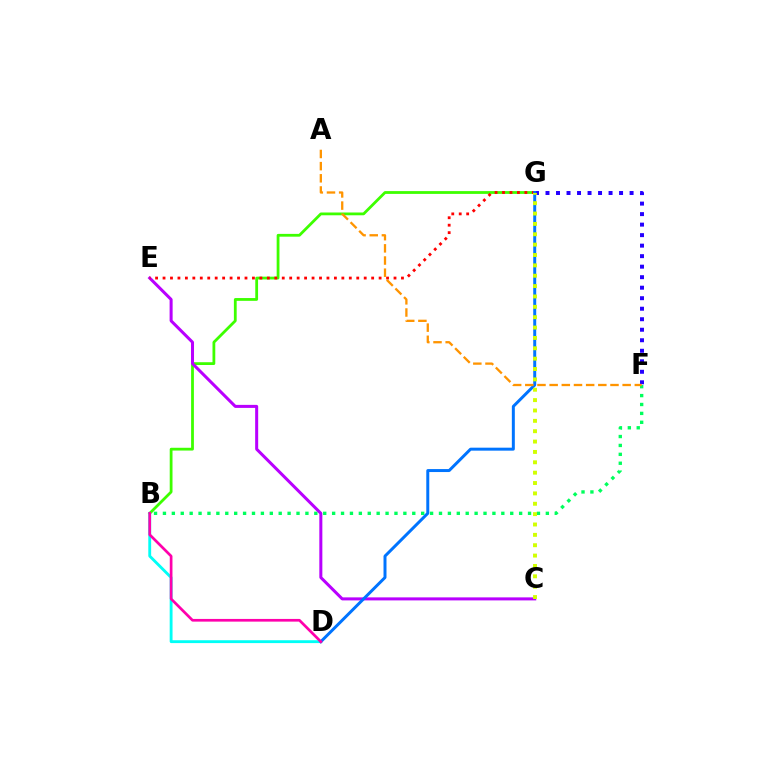{('B', 'G'): [{'color': '#3dff00', 'line_style': 'solid', 'thickness': 2.01}], ('B', 'D'): [{'color': '#00fff6', 'line_style': 'solid', 'thickness': 2.06}, {'color': '#ff00ac', 'line_style': 'solid', 'thickness': 1.94}], ('B', 'F'): [{'color': '#00ff5c', 'line_style': 'dotted', 'thickness': 2.42}], ('C', 'E'): [{'color': '#b900ff', 'line_style': 'solid', 'thickness': 2.18}], ('F', 'G'): [{'color': '#2500ff', 'line_style': 'dotted', 'thickness': 2.86}], ('E', 'G'): [{'color': '#ff0000', 'line_style': 'dotted', 'thickness': 2.02}], ('D', 'G'): [{'color': '#0074ff', 'line_style': 'solid', 'thickness': 2.14}], ('C', 'G'): [{'color': '#d1ff00', 'line_style': 'dotted', 'thickness': 2.82}], ('A', 'F'): [{'color': '#ff9400', 'line_style': 'dashed', 'thickness': 1.65}]}